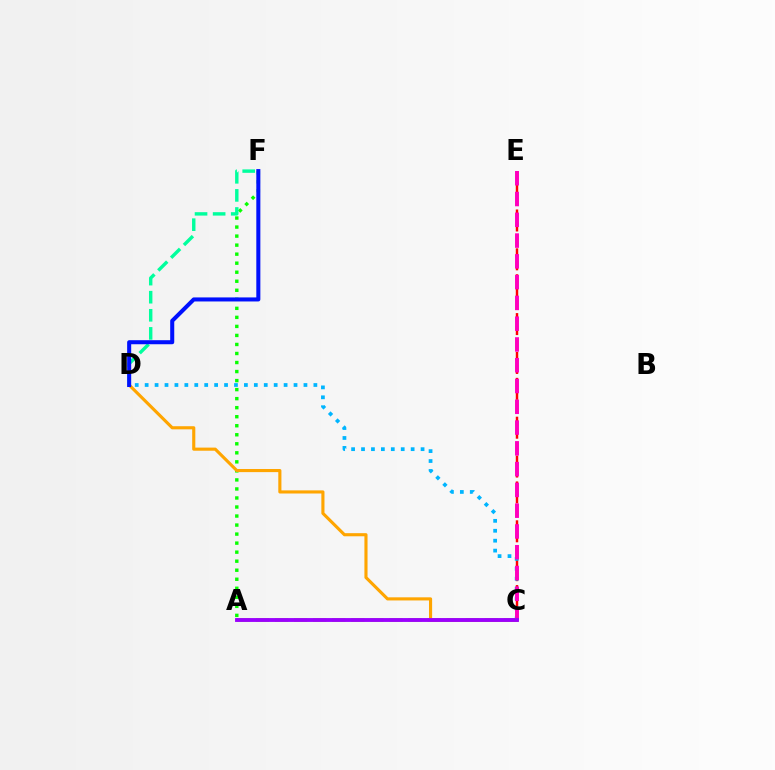{('C', 'E'): [{'color': '#ff0000', 'line_style': 'dashed', 'thickness': 1.76}, {'color': '#ff00bd', 'line_style': 'dashed', 'thickness': 2.82}], ('C', 'D'): [{'color': '#00b5ff', 'line_style': 'dotted', 'thickness': 2.7}, {'color': '#ffa500', 'line_style': 'solid', 'thickness': 2.25}], ('A', 'F'): [{'color': '#08ff00', 'line_style': 'dotted', 'thickness': 2.45}], ('A', 'C'): [{'color': '#b3ff00', 'line_style': 'dashed', 'thickness': 2.59}, {'color': '#9b00ff', 'line_style': 'solid', 'thickness': 2.78}], ('D', 'F'): [{'color': '#00ff9d', 'line_style': 'dashed', 'thickness': 2.46}, {'color': '#0010ff', 'line_style': 'solid', 'thickness': 2.91}]}